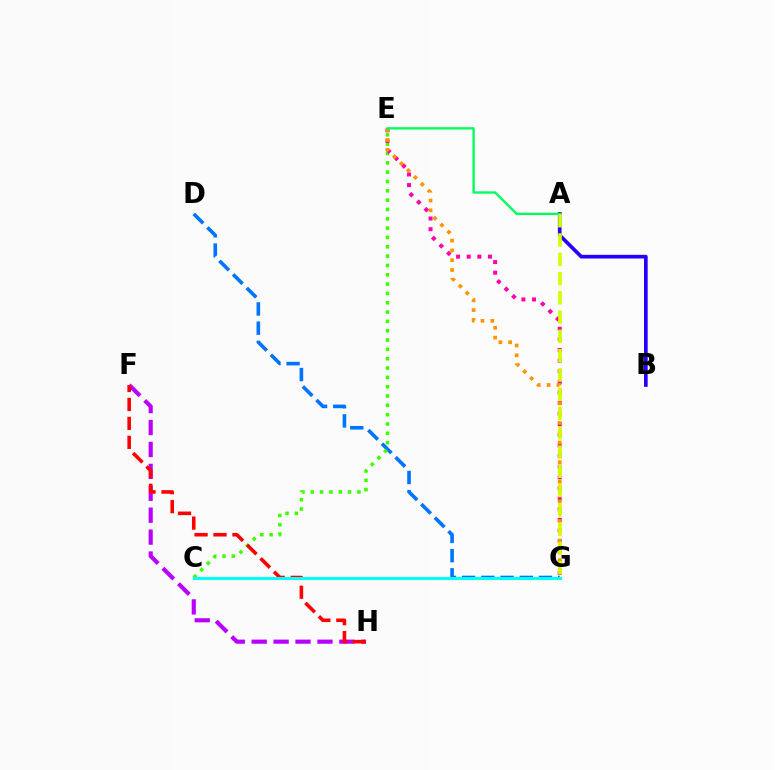{('F', 'H'): [{'color': '#b900ff', 'line_style': 'dashed', 'thickness': 2.98}, {'color': '#ff0000', 'line_style': 'dashed', 'thickness': 2.58}], ('D', 'G'): [{'color': '#0074ff', 'line_style': 'dashed', 'thickness': 2.61}], ('C', 'E'): [{'color': '#3dff00', 'line_style': 'dotted', 'thickness': 2.53}], ('A', 'B'): [{'color': '#2500ff', 'line_style': 'solid', 'thickness': 2.65}], ('E', 'G'): [{'color': '#ff00ac', 'line_style': 'dotted', 'thickness': 2.88}, {'color': '#ff9400', 'line_style': 'dotted', 'thickness': 2.66}], ('A', 'E'): [{'color': '#00ff5c', 'line_style': 'solid', 'thickness': 1.69}], ('A', 'G'): [{'color': '#d1ff00', 'line_style': 'dashed', 'thickness': 2.62}], ('C', 'G'): [{'color': '#00fff6', 'line_style': 'solid', 'thickness': 2.2}]}